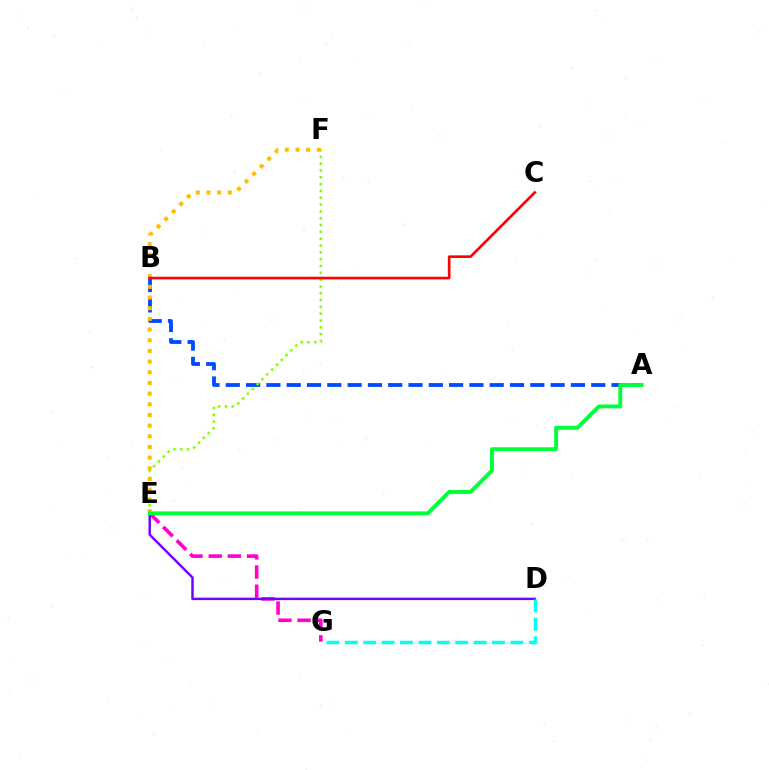{('A', 'B'): [{'color': '#004bff', 'line_style': 'dashed', 'thickness': 2.76}], ('E', 'G'): [{'color': '#ff00cf', 'line_style': 'dashed', 'thickness': 2.6}], ('E', 'F'): [{'color': '#84ff00', 'line_style': 'dotted', 'thickness': 1.85}, {'color': '#ffbd00', 'line_style': 'dotted', 'thickness': 2.9}], ('D', 'E'): [{'color': '#7200ff', 'line_style': 'solid', 'thickness': 1.75}], ('D', 'G'): [{'color': '#00fff6', 'line_style': 'dashed', 'thickness': 2.5}], ('A', 'E'): [{'color': '#00ff39', 'line_style': 'solid', 'thickness': 2.79}], ('B', 'C'): [{'color': '#ff0000', 'line_style': 'solid', 'thickness': 1.91}]}